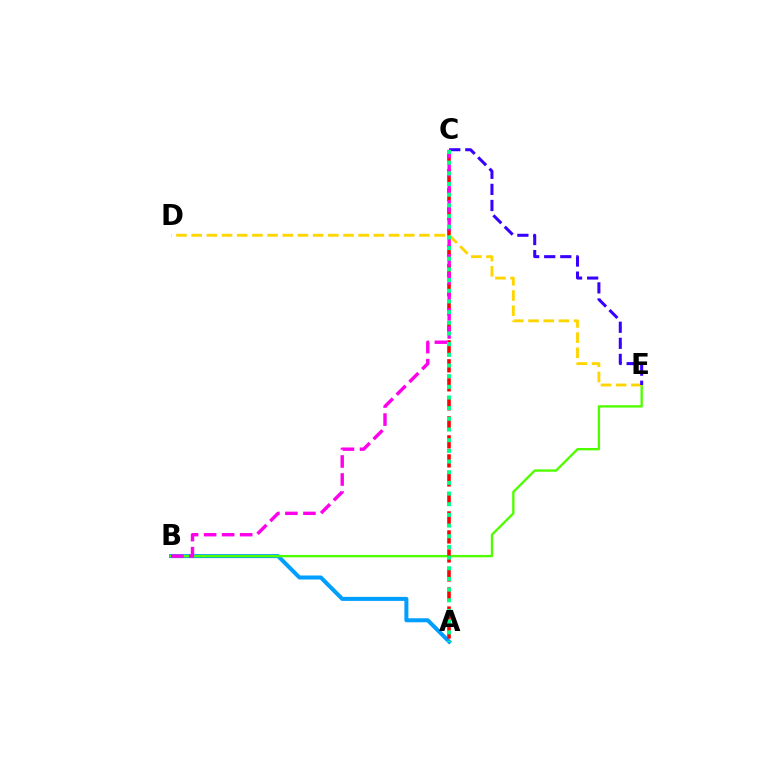{('A', 'B'): [{'color': '#009eff', 'line_style': 'solid', 'thickness': 2.89}], ('B', 'E'): [{'color': '#4fff00', 'line_style': 'solid', 'thickness': 1.7}], ('A', 'C'): [{'color': '#ff0000', 'line_style': 'dashed', 'thickness': 2.58}, {'color': '#00ff86', 'line_style': 'dotted', 'thickness': 2.9}], ('D', 'E'): [{'color': '#ffd500', 'line_style': 'dashed', 'thickness': 2.06}], ('C', 'E'): [{'color': '#3700ff', 'line_style': 'dashed', 'thickness': 2.18}], ('B', 'C'): [{'color': '#ff00ed', 'line_style': 'dashed', 'thickness': 2.45}]}